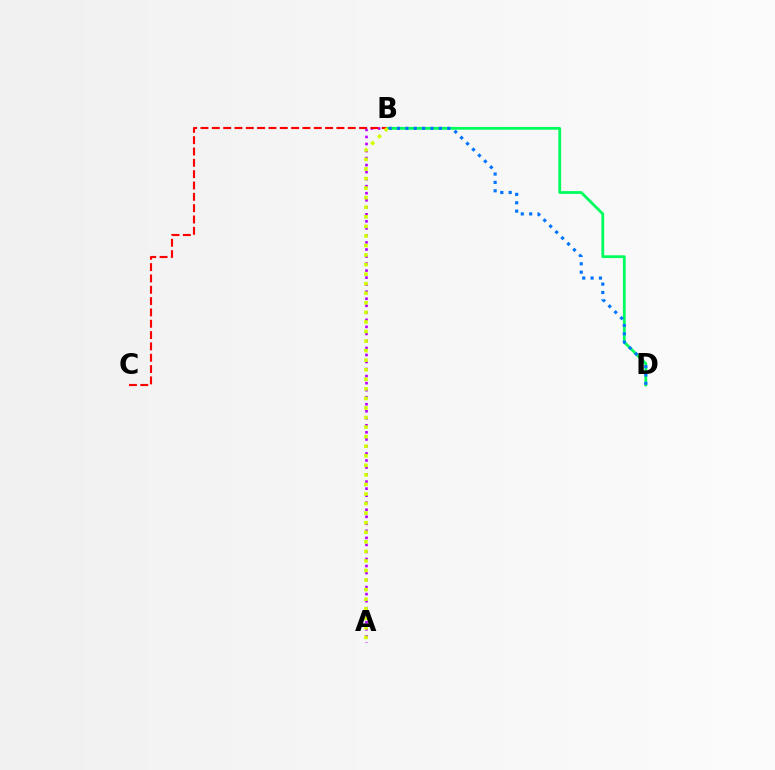{('A', 'B'): [{'color': '#b900ff', 'line_style': 'dotted', 'thickness': 1.91}, {'color': '#d1ff00', 'line_style': 'dotted', 'thickness': 2.6}], ('B', 'D'): [{'color': '#00ff5c', 'line_style': 'solid', 'thickness': 2.01}, {'color': '#0074ff', 'line_style': 'dotted', 'thickness': 2.27}], ('B', 'C'): [{'color': '#ff0000', 'line_style': 'dashed', 'thickness': 1.54}]}